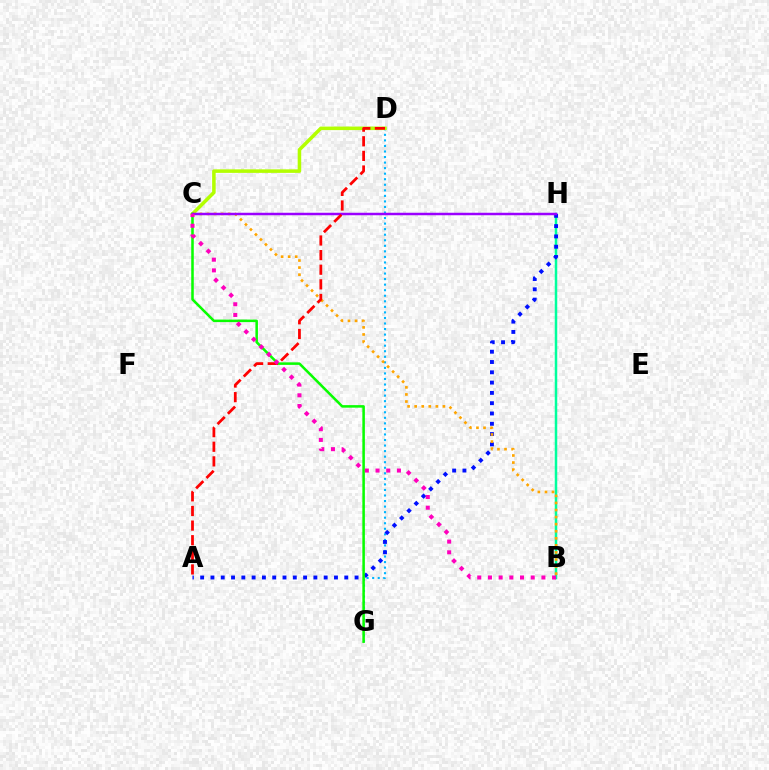{('B', 'H'): [{'color': '#00ff9d', 'line_style': 'solid', 'thickness': 1.8}], ('D', 'G'): [{'color': '#00b5ff', 'line_style': 'dotted', 'thickness': 1.51}], ('C', 'D'): [{'color': '#b3ff00', 'line_style': 'solid', 'thickness': 2.54}], ('A', 'H'): [{'color': '#0010ff', 'line_style': 'dotted', 'thickness': 2.8}], ('B', 'C'): [{'color': '#ffa500', 'line_style': 'dotted', 'thickness': 1.92}, {'color': '#ff00bd', 'line_style': 'dotted', 'thickness': 2.9}], ('C', 'G'): [{'color': '#08ff00', 'line_style': 'solid', 'thickness': 1.83}], ('C', 'H'): [{'color': '#9b00ff', 'line_style': 'solid', 'thickness': 1.79}], ('A', 'D'): [{'color': '#ff0000', 'line_style': 'dashed', 'thickness': 1.99}]}